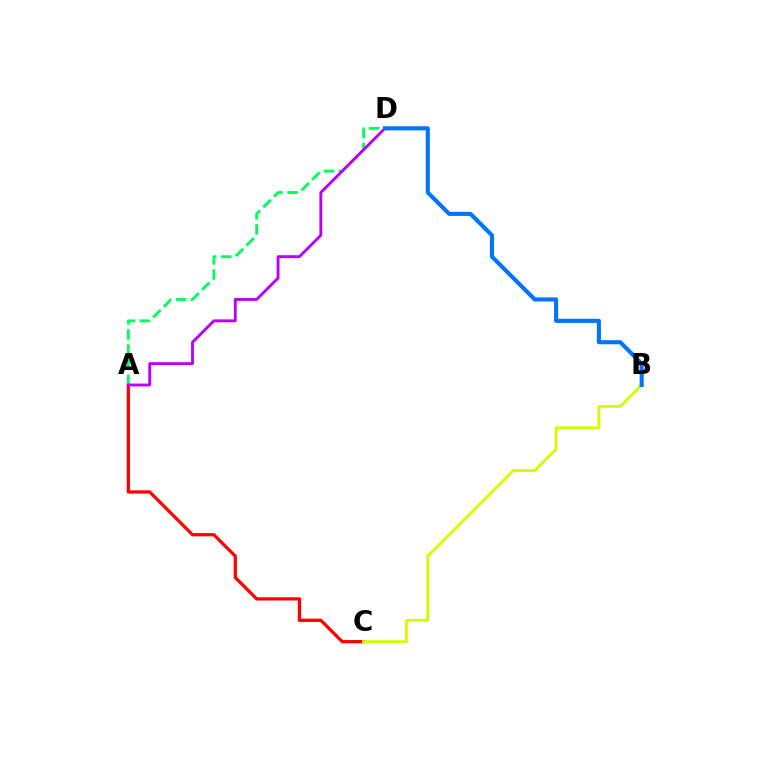{('A', 'C'): [{'color': '#ff0000', 'line_style': 'solid', 'thickness': 2.34}], ('A', 'D'): [{'color': '#00ff5c', 'line_style': 'dashed', 'thickness': 2.05}, {'color': '#b900ff', 'line_style': 'solid', 'thickness': 2.07}], ('B', 'C'): [{'color': '#d1ff00', 'line_style': 'solid', 'thickness': 2.09}], ('B', 'D'): [{'color': '#0074ff', 'line_style': 'solid', 'thickness': 2.95}]}